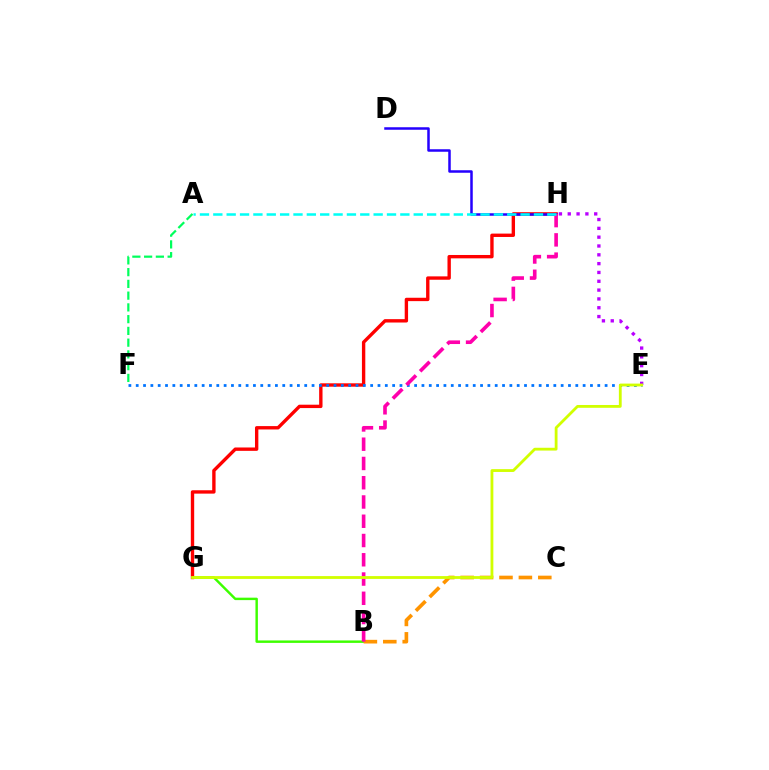{('A', 'F'): [{'color': '#00ff5c', 'line_style': 'dashed', 'thickness': 1.6}], ('B', 'G'): [{'color': '#3dff00', 'line_style': 'solid', 'thickness': 1.76}], ('E', 'H'): [{'color': '#b900ff', 'line_style': 'dotted', 'thickness': 2.4}], ('G', 'H'): [{'color': '#ff0000', 'line_style': 'solid', 'thickness': 2.43}], ('B', 'C'): [{'color': '#ff9400', 'line_style': 'dashed', 'thickness': 2.64}], ('E', 'F'): [{'color': '#0074ff', 'line_style': 'dotted', 'thickness': 1.99}], ('D', 'H'): [{'color': '#2500ff', 'line_style': 'solid', 'thickness': 1.8}], ('B', 'H'): [{'color': '#ff00ac', 'line_style': 'dashed', 'thickness': 2.62}], ('A', 'H'): [{'color': '#00fff6', 'line_style': 'dashed', 'thickness': 1.82}], ('E', 'G'): [{'color': '#d1ff00', 'line_style': 'solid', 'thickness': 2.02}]}